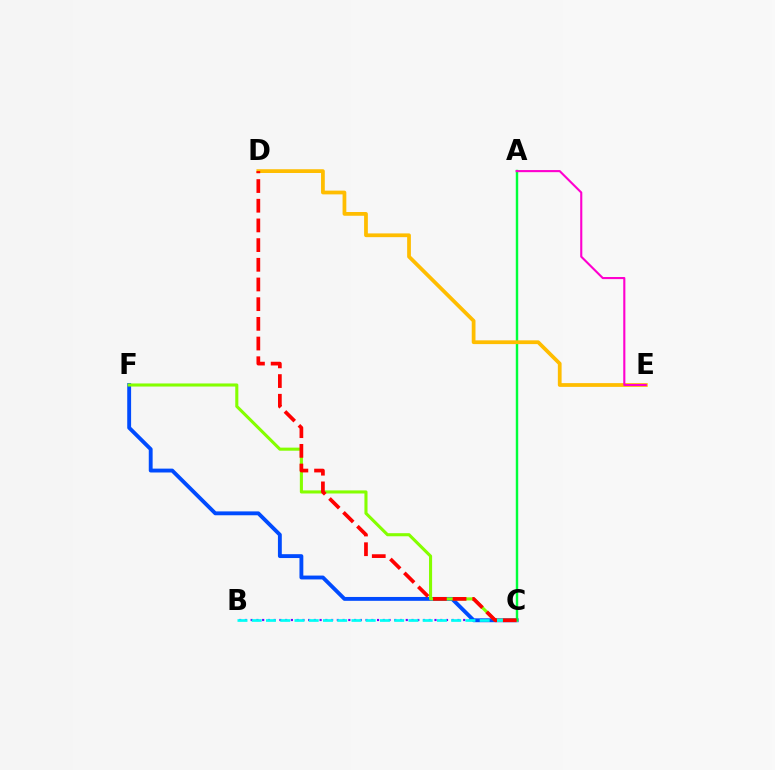{('B', 'C'): [{'color': '#7200ff', 'line_style': 'dotted', 'thickness': 1.56}, {'color': '#00fff6', 'line_style': 'dashed', 'thickness': 1.94}], ('C', 'F'): [{'color': '#004bff', 'line_style': 'solid', 'thickness': 2.78}, {'color': '#84ff00', 'line_style': 'solid', 'thickness': 2.22}], ('A', 'C'): [{'color': '#00ff39', 'line_style': 'solid', 'thickness': 1.75}], ('D', 'E'): [{'color': '#ffbd00', 'line_style': 'solid', 'thickness': 2.7}], ('A', 'E'): [{'color': '#ff00cf', 'line_style': 'solid', 'thickness': 1.52}], ('C', 'D'): [{'color': '#ff0000', 'line_style': 'dashed', 'thickness': 2.67}]}